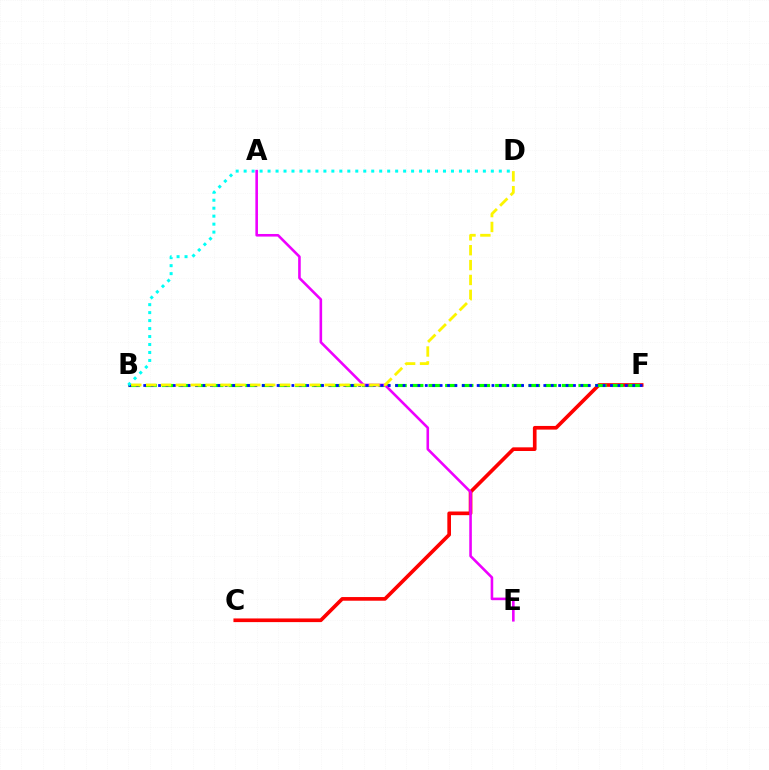{('C', 'F'): [{'color': '#ff0000', 'line_style': 'solid', 'thickness': 2.64}], ('B', 'F'): [{'color': '#08ff00', 'line_style': 'dashed', 'thickness': 2.26}, {'color': '#0010ff', 'line_style': 'dotted', 'thickness': 2.01}], ('A', 'E'): [{'color': '#ee00ff', 'line_style': 'solid', 'thickness': 1.87}], ('B', 'D'): [{'color': '#00fff6', 'line_style': 'dotted', 'thickness': 2.17}, {'color': '#fcf500', 'line_style': 'dashed', 'thickness': 2.02}]}